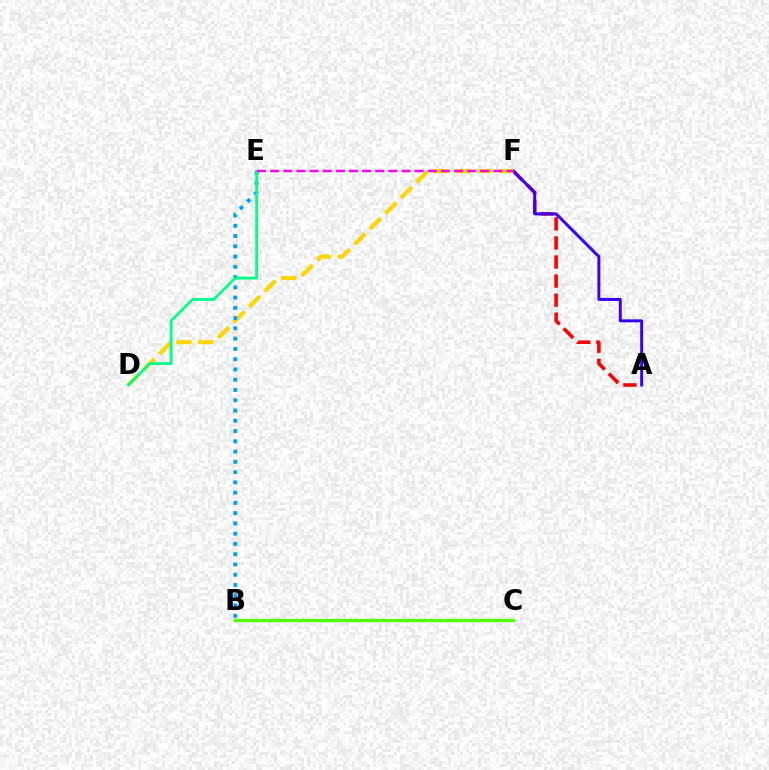{('A', 'F'): [{'color': '#ff0000', 'line_style': 'dashed', 'thickness': 2.59}, {'color': '#3700ff', 'line_style': 'solid', 'thickness': 2.14}], ('D', 'F'): [{'color': '#ffd500', 'line_style': 'dashed', 'thickness': 2.97}], ('B', 'E'): [{'color': '#009eff', 'line_style': 'dotted', 'thickness': 2.79}], ('B', 'C'): [{'color': '#4fff00', 'line_style': 'solid', 'thickness': 2.35}], ('D', 'E'): [{'color': '#00ff86', 'line_style': 'solid', 'thickness': 2.0}], ('E', 'F'): [{'color': '#ff00ed', 'line_style': 'dashed', 'thickness': 1.78}]}